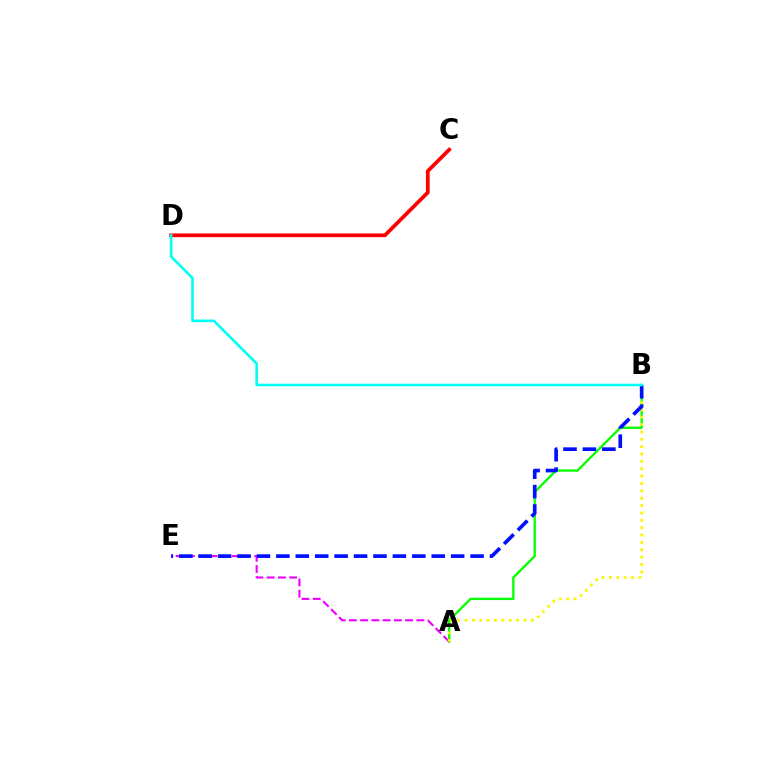{('A', 'B'): [{'color': '#08ff00', 'line_style': 'solid', 'thickness': 1.69}, {'color': '#fcf500', 'line_style': 'dotted', 'thickness': 2.0}], ('C', 'D'): [{'color': '#ff0000', 'line_style': 'solid', 'thickness': 2.68}], ('A', 'E'): [{'color': '#ee00ff', 'line_style': 'dashed', 'thickness': 1.53}], ('B', 'E'): [{'color': '#0010ff', 'line_style': 'dashed', 'thickness': 2.64}], ('B', 'D'): [{'color': '#00fff6', 'line_style': 'solid', 'thickness': 1.86}]}